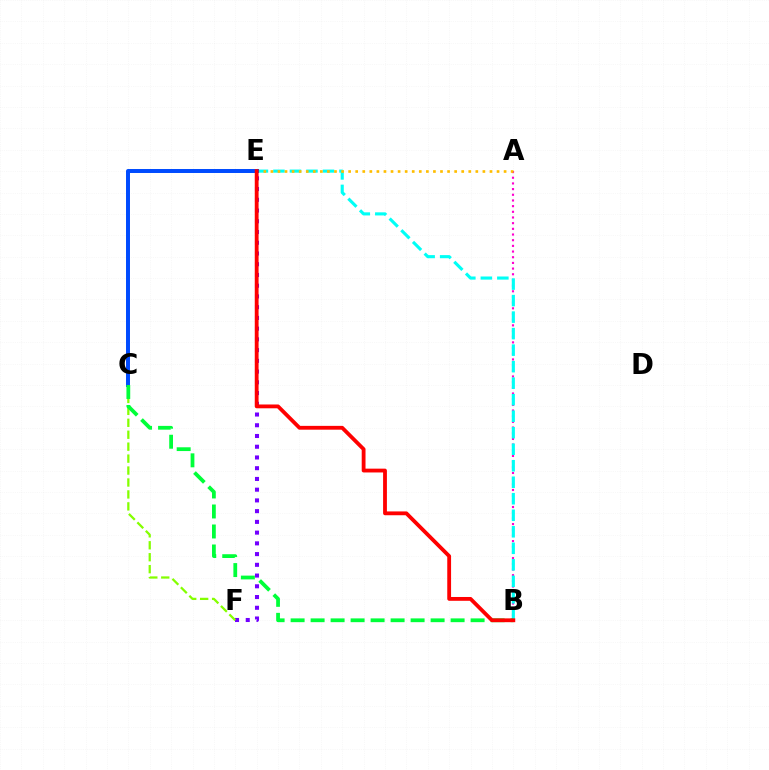{('A', 'B'): [{'color': '#ff00cf', 'line_style': 'dotted', 'thickness': 1.54}], ('B', 'E'): [{'color': '#00fff6', 'line_style': 'dashed', 'thickness': 2.24}, {'color': '#ff0000', 'line_style': 'solid', 'thickness': 2.74}], ('A', 'E'): [{'color': '#ffbd00', 'line_style': 'dotted', 'thickness': 1.92}], ('C', 'E'): [{'color': '#004bff', 'line_style': 'solid', 'thickness': 2.86}], ('E', 'F'): [{'color': '#7200ff', 'line_style': 'dotted', 'thickness': 2.92}], ('C', 'F'): [{'color': '#84ff00', 'line_style': 'dashed', 'thickness': 1.62}], ('B', 'C'): [{'color': '#00ff39', 'line_style': 'dashed', 'thickness': 2.72}]}